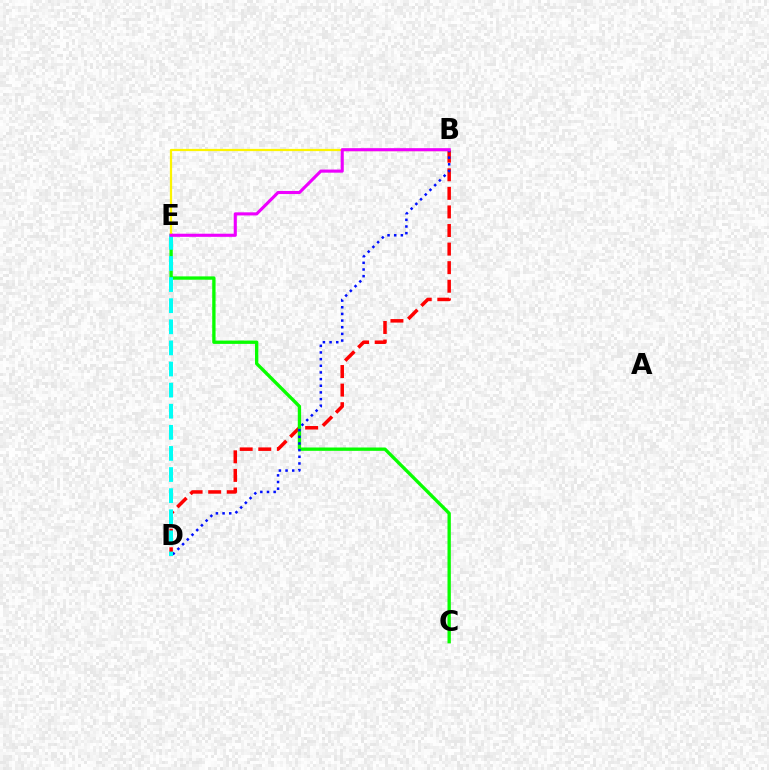{('B', 'D'): [{'color': '#ff0000', 'line_style': 'dashed', 'thickness': 2.52}, {'color': '#0010ff', 'line_style': 'dotted', 'thickness': 1.81}], ('C', 'E'): [{'color': '#08ff00', 'line_style': 'solid', 'thickness': 2.4}], ('D', 'E'): [{'color': '#00fff6', 'line_style': 'dashed', 'thickness': 2.87}], ('B', 'E'): [{'color': '#fcf500', 'line_style': 'solid', 'thickness': 1.61}, {'color': '#ee00ff', 'line_style': 'solid', 'thickness': 2.24}]}